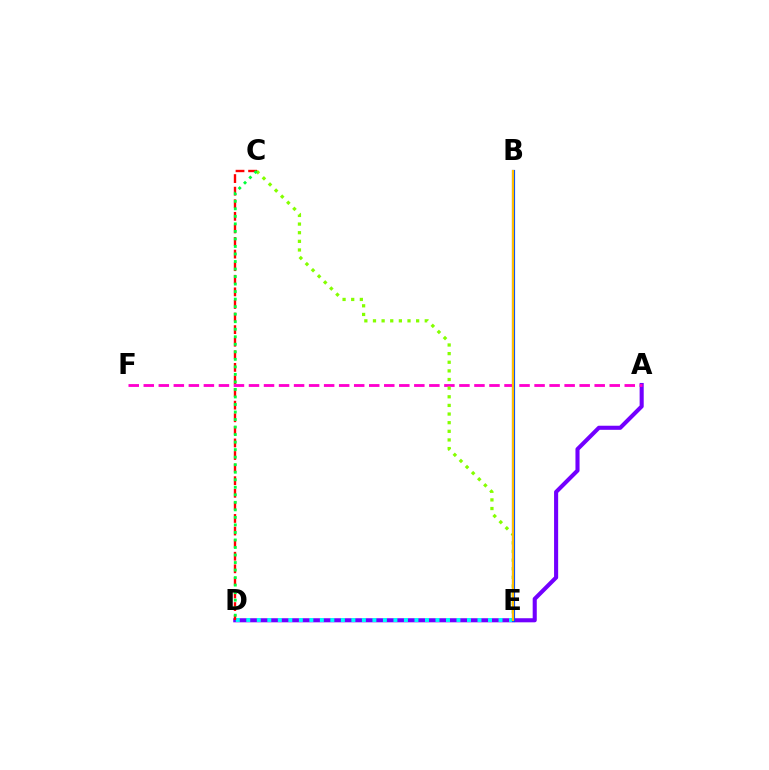{('A', 'D'): [{'color': '#7200ff', 'line_style': 'solid', 'thickness': 2.94}], ('D', 'E'): [{'color': '#00fff6', 'line_style': 'dotted', 'thickness': 2.86}], ('C', 'D'): [{'color': '#ff0000', 'line_style': 'dashed', 'thickness': 1.71}, {'color': '#00ff39', 'line_style': 'dotted', 'thickness': 2.04}], ('A', 'F'): [{'color': '#ff00cf', 'line_style': 'dashed', 'thickness': 2.04}], ('C', 'E'): [{'color': '#84ff00', 'line_style': 'dotted', 'thickness': 2.35}], ('B', 'E'): [{'color': '#004bff', 'line_style': 'solid', 'thickness': 2.28}, {'color': '#ffbd00', 'line_style': 'solid', 'thickness': 1.56}]}